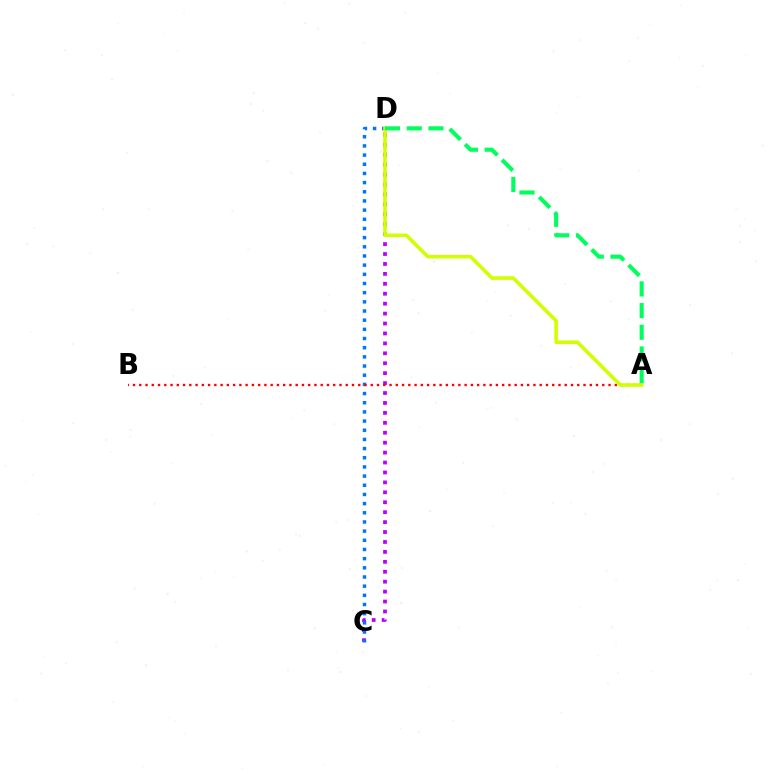{('C', 'D'): [{'color': '#b900ff', 'line_style': 'dotted', 'thickness': 2.7}, {'color': '#0074ff', 'line_style': 'dotted', 'thickness': 2.49}], ('A', 'B'): [{'color': '#ff0000', 'line_style': 'dotted', 'thickness': 1.7}], ('A', 'D'): [{'color': '#d1ff00', 'line_style': 'solid', 'thickness': 2.58}, {'color': '#00ff5c', 'line_style': 'dashed', 'thickness': 2.95}]}